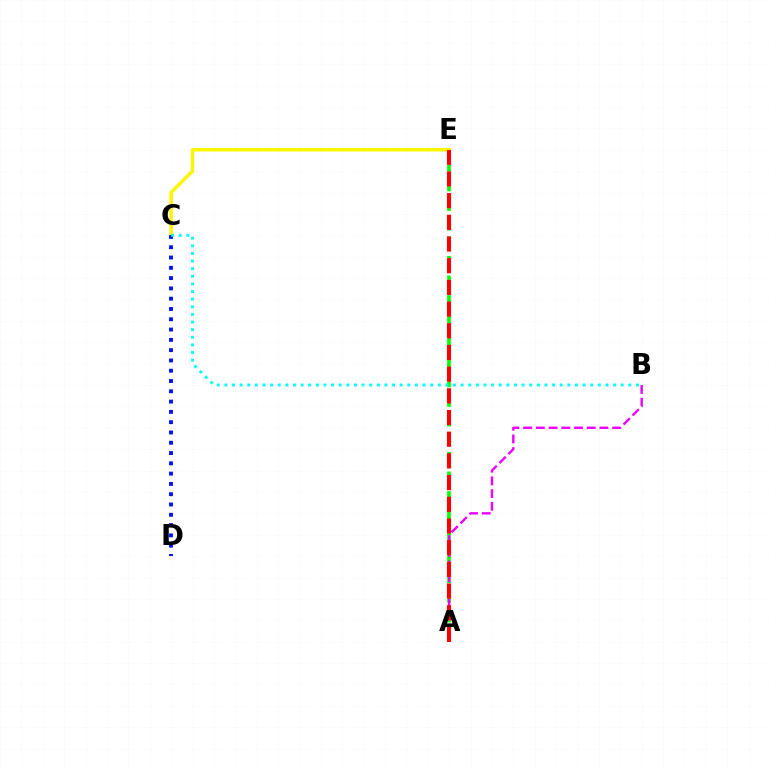{('A', 'E'): [{'color': '#08ff00', 'line_style': 'dashed', 'thickness': 2.66}, {'color': '#ff0000', 'line_style': 'dashed', 'thickness': 2.95}], ('A', 'B'): [{'color': '#ee00ff', 'line_style': 'dashed', 'thickness': 1.73}], ('C', 'E'): [{'color': '#fcf500', 'line_style': 'solid', 'thickness': 2.5}], ('C', 'D'): [{'color': '#0010ff', 'line_style': 'dotted', 'thickness': 2.8}], ('B', 'C'): [{'color': '#00fff6', 'line_style': 'dotted', 'thickness': 2.07}]}